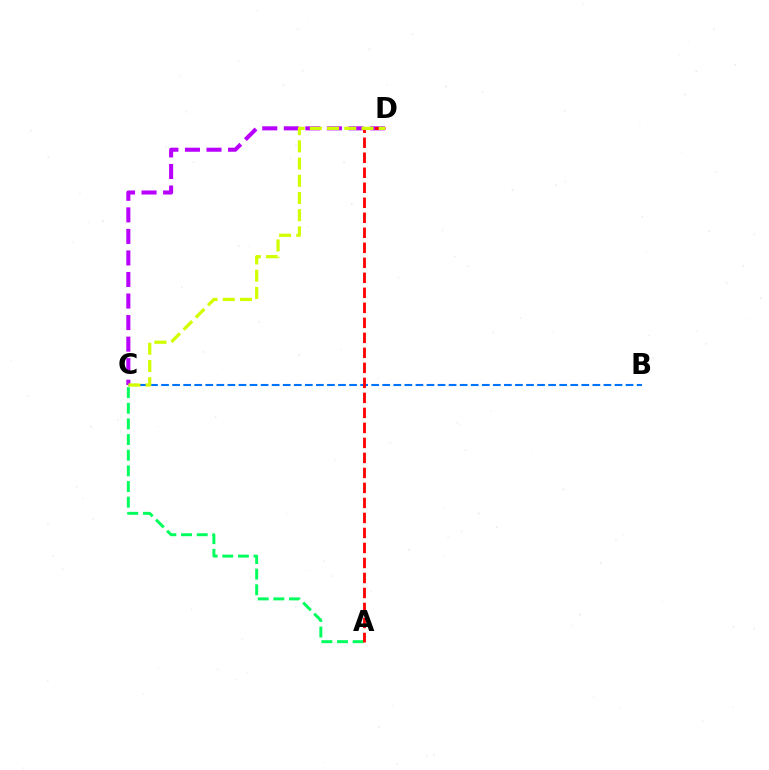{('A', 'C'): [{'color': '#00ff5c', 'line_style': 'dashed', 'thickness': 2.13}], ('B', 'C'): [{'color': '#0074ff', 'line_style': 'dashed', 'thickness': 1.5}], ('C', 'D'): [{'color': '#b900ff', 'line_style': 'dashed', 'thickness': 2.93}, {'color': '#d1ff00', 'line_style': 'dashed', 'thickness': 2.34}], ('A', 'D'): [{'color': '#ff0000', 'line_style': 'dashed', 'thickness': 2.04}]}